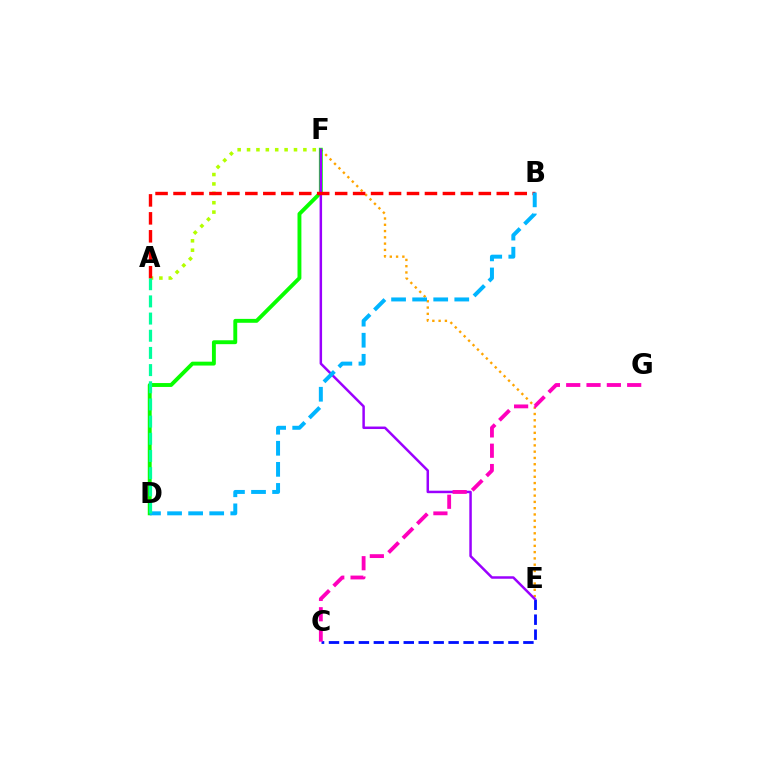{('E', 'F'): [{'color': '#ffa500', 'line_style': 'dotted', 'thickness': 1.71}, {'color': '#9b00ff', 'line_style': 'solid', 'thickness': 1.79}], ('D', 'F'): [{'color': '#08ff00', 'line_style': 'solid', 'thickness': 2.8}], ('A', 'F'): [{'color': '#b3ff00', 'line_style': 'dotted', 'thickness': 2.55}], ('C', 'E'): [{'color': '#0010ff', 'line_style': 'dashed', 'thickness': 2.03}], ('A', 'B'): [{'color': '#ff0000', 'line_style': 'dashed', 'thickness': 2.44}], ('C', 'G'): [{'color': '#ff00bd', 'line_style': 'dashed', 'thickness': 2.76}], ('B', 'D'): [{'color': '#00b5ff', 'line_style': 'dashed', 'thickness': 2.86}], ('A', 'D'): [{'color': '#00ff9d', 'line_style': 'dashed', 'thickness': 2.33}]}